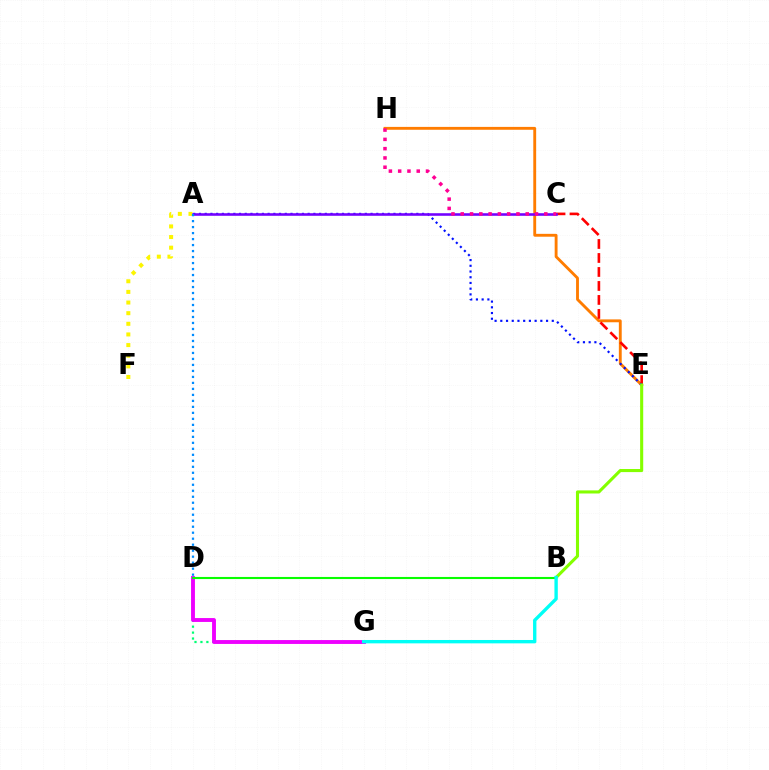{('E', 'H'): [{'color': '#ff7c00', 'line_style': 'solid', 'thickness': 2.06}], ('D', 'G'): [{'color': '#00ff74', 'line_style': 'dotted', 'thickness': 1.61}, {'color': '#ee00ff', 'line_style': 'solid', 'thickness': 2.79}], ('C', 'E'): [{'color': '#ff0000', 'line_style': 'dashed', 'thickness': 1.9}], ('A', 'F'): [{'color': '#fcf500', 'line_style': 'dotted', 'thickness': 2.89}], ('A', 'E'): [{'color': '#0010ff', 'line_style': 'dotted', 'thickness': 1.55}], ('B', 'E'): [{'color': '#84ff00', 'line_style': 'solid', 'thickness': 2.22}], ('A', 'C'): [{'color': '#7200ff', 'line_style': 'solid', 'thickness': 1.86}], ('B', 'D'): [{'color': '#08ff00', 'line_style': 'solid', 'thickness': 1.51}], ('B', 'G'): [{'color': '#00fff6', 'line_style': 'solid', 'thickness': 2.42}], ('C', 'H'): [{'color': '#ff0094', 'line_style': 'dotted', 'thickness': 2.52}], ('A', 'D'): [{'color': '#008cff', 'line_style': 'dotted', 'thickness': 1.63}]}